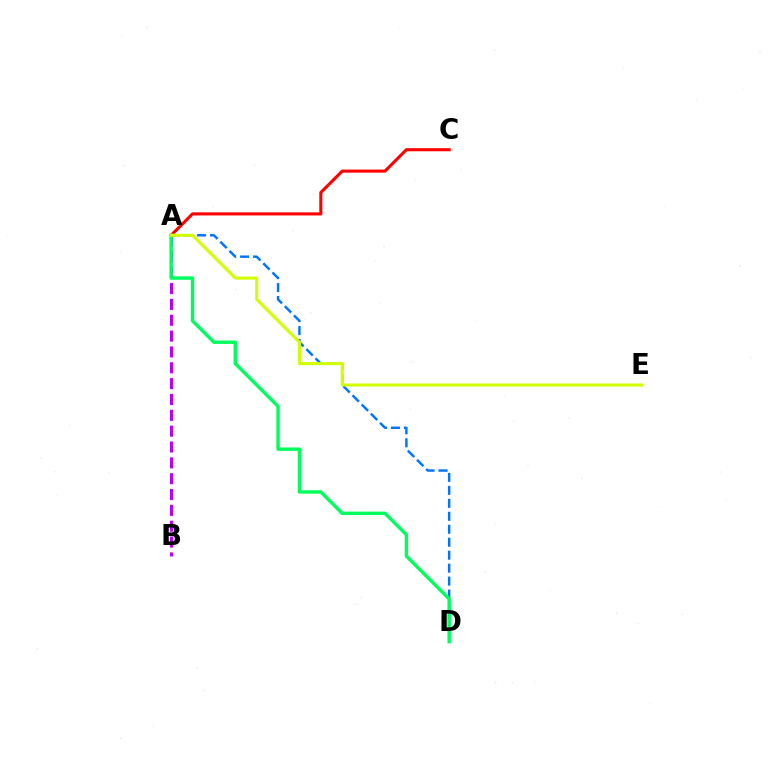{('A', 'B'): [{'color': '#b900ff', 'line_style': 'dashed', 'thickness': 2.15}], ('A', 'D'): [{'color': '#0074ff', 'line_style': 'dashed', 'thickness': 1.76}, {'color': '#00ff5c', 'line_style': 'solid', 'thickness': 2.46}], ('A', 'C'): [{'color': '#ff0000', 'line_style': 'solid', 'thickness': 2.23}], ('A', 'E'): [{'color': '#d1ff00', 'line_style': 'solid', 'thickness': 2.19}]}